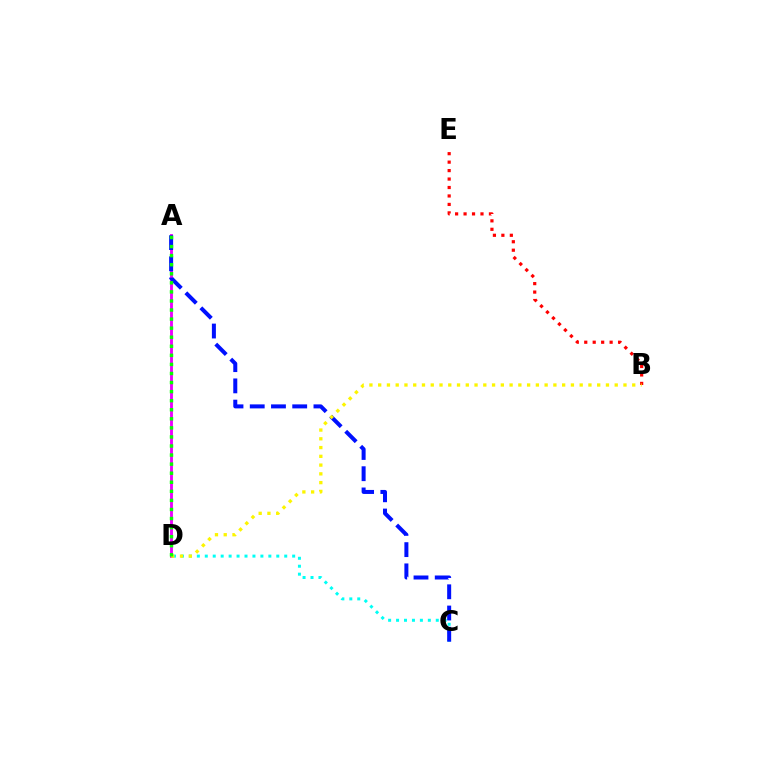{('C', 'D'): [{'color': '#00fff6', 'line_style': 'dotted', 'thickness': 2.16}], ('B', 'E'): [{'color': '#ff0000', 'line_style': 'dotted', 'thickness': 2.3}], ('A', 'D'): [{'color': '#ee00ff', 'line_style': 'solid', 'thickness': 2.06}, {'color': '#08ff00', 'line_style': 'dotted', 'thickness': 2.46}], ('A', 'C'): [{'color': '#0010ff', 'line_style': 'dashed', 'thickness': 2.88}], ('B', 'D'): [{'color': '#fcf500', 'line_style': 'dotted', 'thickness': 2.38}]}